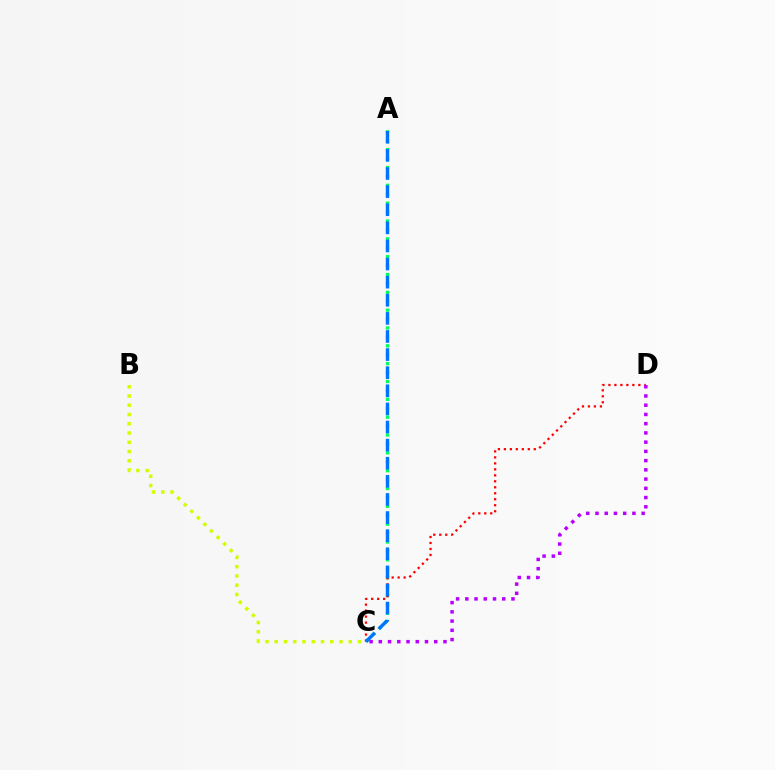{('A', 'C'): [{'color': '#00ff5c', 'line_style': 'dotted', 'thickness': 2.42}, {'color': '#0074ff', 'line_style': 'dashed', 'thickness': 2.46}], ('C', 'D'): [{'color': '#ff0000', 'line_style': 'dotted', 'thickness': 1.63}, {'color': '#b900ff', 'line_style': 'dotted', 'thickness': 2.51}], ('B', 'C'): [{'color': '#d1ff00', 'line_style': 'dotted', 'thickness': 2.51}]}